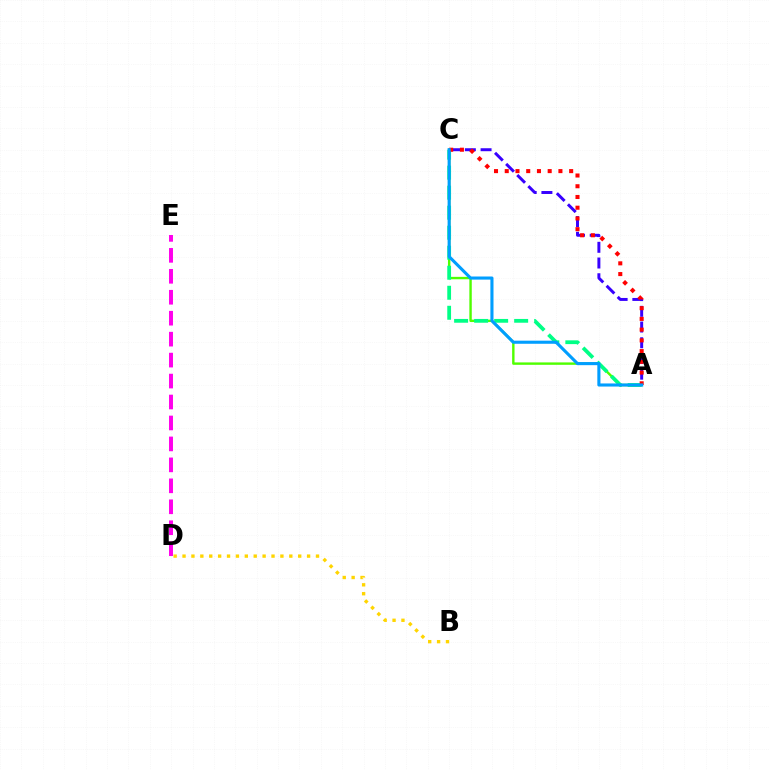{('A', 'C'): [{'color': '#4fff00', 'line_style': 'solid', 'thickness': 1.73}, {'color': '#3700ff', 'line_style': 'dashed', 'thickness': 2.13}, {'color': '#00ff86', 'line_style': 'dashed', 'thickness': 2.72}, {'color': '#ff0000', 'line_style': 'dotted', 'thickness': 2.92}, {'color': '#009eff', 'line_style': 'solid', 'thickness': 2.23}], ('D', 'E'): [{'color': '#ff00ed', 'line_style': 'dashed', 'thickness': 2.85}], ('B', 'D'): [{'color': '#ffd500', 'line_style': 'dotted', 'thickness': 2.42}]}